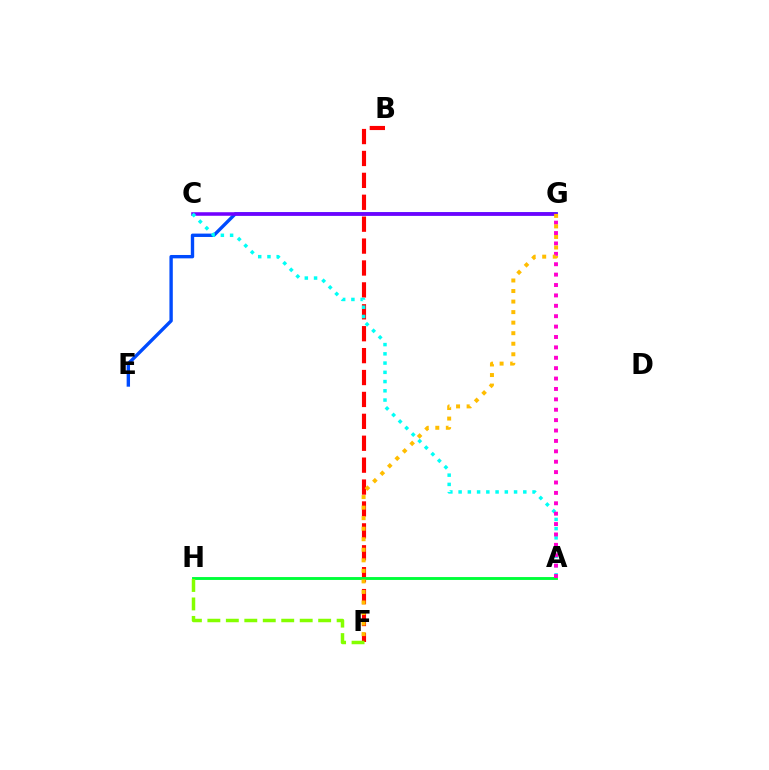{('E', 'G'): [{'color': '#004bff', 'line_style': 'solid', 'thickness': 2.43}], ('B', 'F'): [{'color': '#ff0000', 'line_style': 'dashed', 'thickness': 2.98}], ('C', 'G'): [{'color': '#7200ff', 'line_style': 'solid', 'thickness': 2.56}], ('A', 'C'): [{'color': '#00fff6', 'line_style': 'dotted', 'thickness': 2.51}], ('A', 'H'): [{'color': '#00ff39', 'line_style': 'solid', 'thickness': 2.08}], ('F', 'H'): [{'color': '#84ff00', 'line_style': 'dashed', 'thickness': 2.51}], ('A', 'G'): [{'color': '#ff00cf', 'line_style': 'dotted', 'thickness': 2.82}], ('F', 'G'): [{'color': '#ffbd00', 'line_style': 'dotted', 'thickness': 2.86}]}